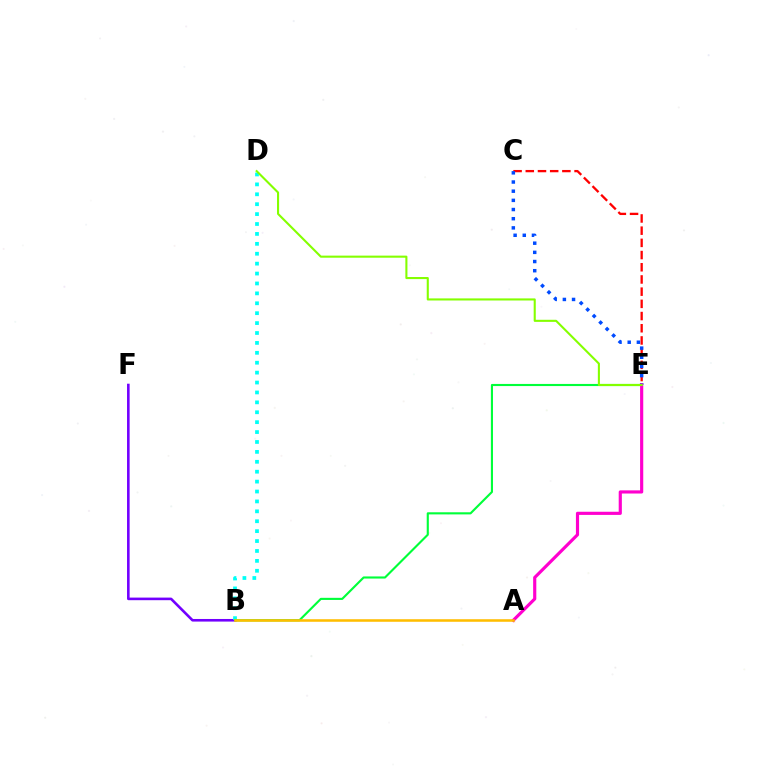{('C', 'E'): [{'color': '#ff0000', 'line_style': 'dashed', 'thickness': 1.66}, {'color': '#004bff', 'line_style': 'dotted', 'thickness': 2.49}], ('B', 'F'): [{'color': '#7200ff', 'line_style': 'solid', 'thickness': 1.87}], ('B', 'D'): [{'color': '#00fff6', 'line_style': 'dotted', 'thickness': 2.69}], ('B', 'E'): [{'color': '#00ff39', 'line_style': 'solid', 'thickness': 1.53}], ('A', 'E'): [{'color': '#ff00cf', 'line_style': 'solid', 'thickness': 2.27}], ('D', 'E'): [{'color': '#84ff00', 'line_style': 'solid', 'thickness': 1.51}], ('A', 'B'): [{'color': '#ffbd00', 'line_style': 'solid', 'thickness': 1.84}]}